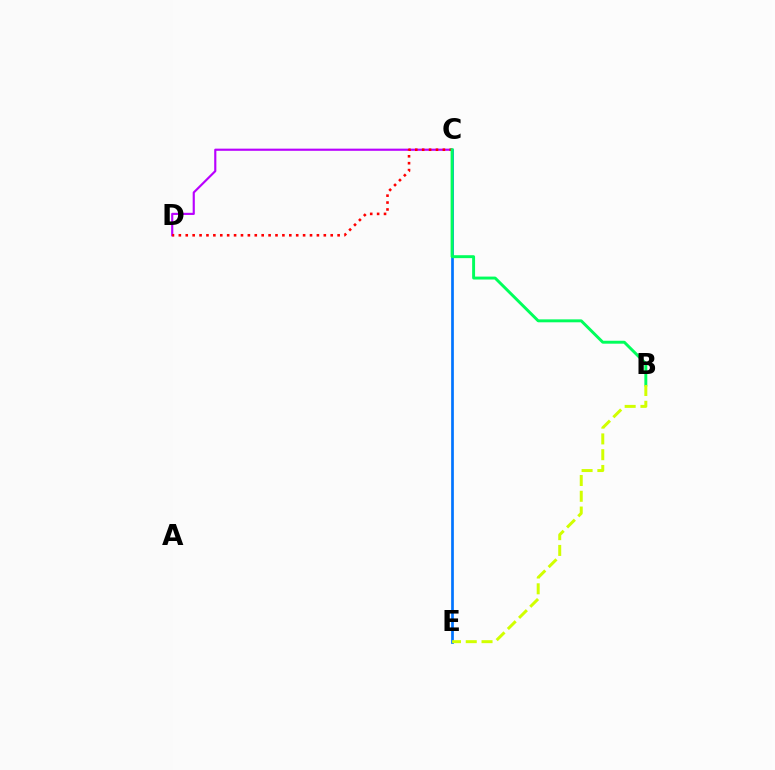{('C', 'D'): [{'color': '#b900ff', 'line_style': 'solid', 'thickness': 1.55}, {'color': '#ff0000', 'line_style': 'dotted', 'thickness': 1.88}], ('C', 'E'): [{'color': '#0074ff', 'line_style': 'solid', 'thickness': 1.95}], ('B', 'C'): [{'color': '#00ff5c', 'line_style': 'solid', 'thickness': 2.11}], ('B', 'E'): [{'color': '#d1ff00', 'line_style': 'dashed', 'thickness': 2.14}]}